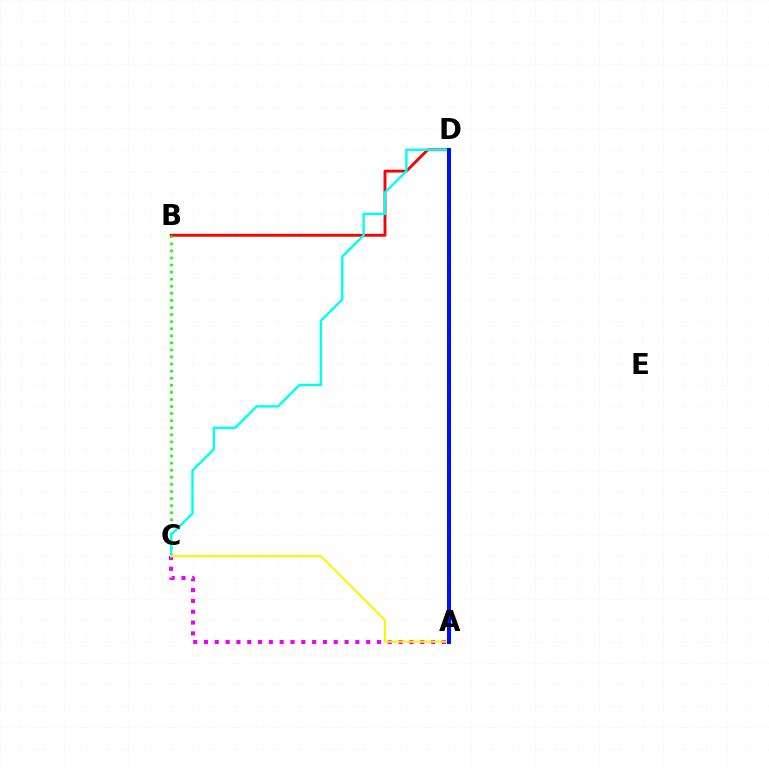{('A', 'C'): [{'color': '#ee00ff', 'line_style': 'dotted', 'thickness': 2.94}, {'color': '#fcf500', 'line_style': 'solid', 'thickness': 1.5}], ('B', 'D'): [{'color': '#ff0000', 'line_style': 'solid', 'thickness': 2.07}], ('B', 'C'): [{'color': '#08ff00', 'line_style': 'dotted', 'thickness': 1.92}], ('C', 'D'): [{'color': '#00fff6', 'line_style': 'solid', 'thickness': 1.74}], ('A', 'D'): [{'color': '#0010ff', 'line_style': 'solid', 'thickness': 2.92}]}